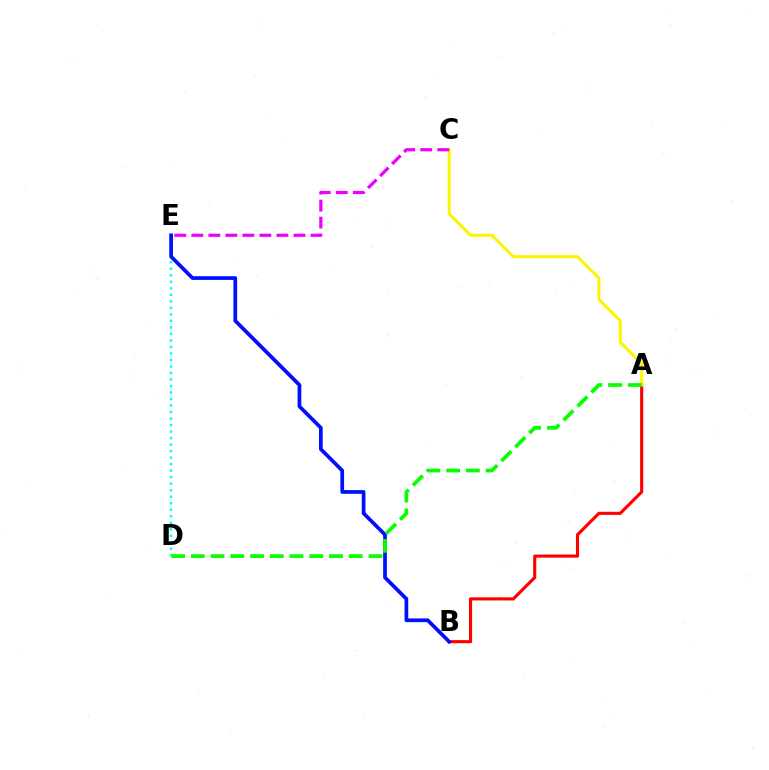{('A', 'B'): [{'color': '#ff0000', 'line_style': 'solid', 'thickness': 2.24}], ('D', 'E'): [{'color': '#00fff6', 'line_style': 'dotted', 'thickness': 1.77}], ('A', 'C'): [{'color': '#fcf500', 'line_style': 'solid', 'thickness': 2.2}], ('B', 'E'): [{'color': '#0010ff', 'line_style': 'solid', 'thickness': 2.68}], ('A', 'D'): [{'color': '#08ff00', 'line_style': 'dashed', 'thickness': 2.68}], ('C', 'E'): [{'color': '#ee00ff', 'line_style': 'dashed', 'thickness': 2.31}]}